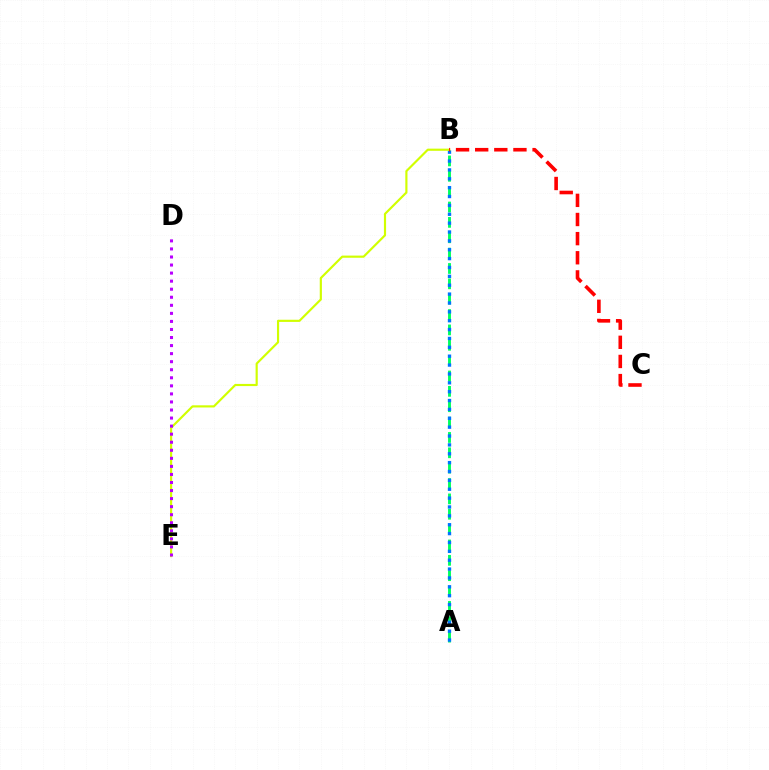{('A', 'B'): [{'color': '#00ff5c', 'line_style': 'dashed', 'thickness': 2.09}, {'color': '#0074ff', 'line_style': 'dotted', 'thickness': 2.41}], ('B', 'E'): [{'color': '#d1ff00', 'line_style': 'solid', 'thickness': 1.56}], ('B', 'C'): [{'color': '#ff0000', 'line_style': 'dashed', 'thickness': 2.6}], ('D', 'E'): [{'color': '#b900ff', 'line_style': 'dotted', 'thickness': 2.19}]}